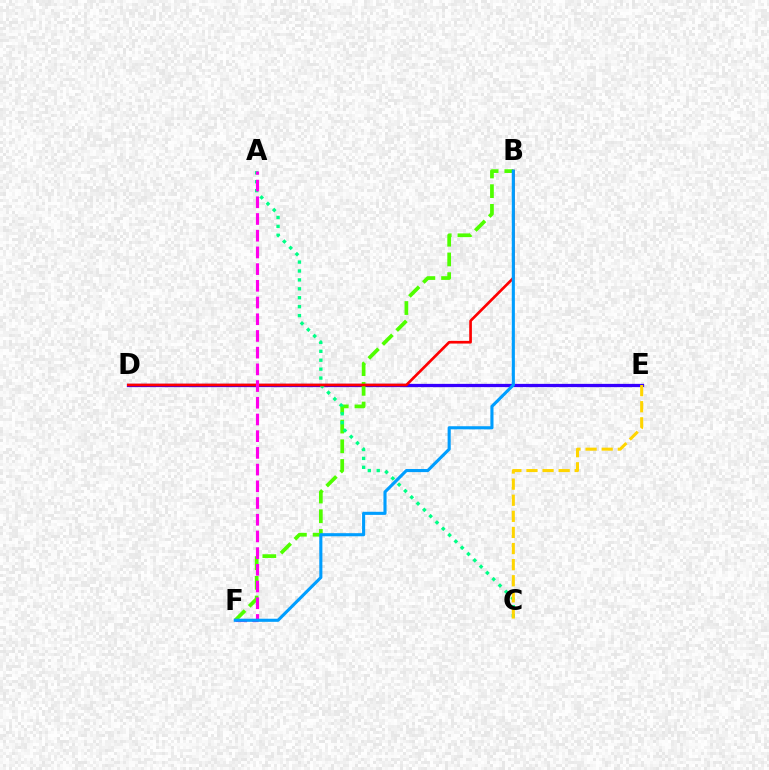{('D', 'E'): [{'color': '#3700ff', 'line_style': 'solid', 'thickness': 2.34}], ('B', 'F'): [{'color': '#4fff00', 'line_style': 'dashed', 'thickness': 2.68}, {'color': '#009eff', 'line_style': 'solid', 'thickness': 2.23}], ('A', 'C'): [{'color': '#00ff86', 'line_style': 'dotted', 'thickness': 2.42}], ('B', 'D'): [{'color': '#ff0000', 'line_style': 'solid', 'thickness': 1.93}], ('A', 'F'): [{'color': '#ff00ed', 'line_style': 'dashed', 'thickness': 2.27}], ('C', 'E'): [{'color': '#ffd500', 'line_style': 'dashed', 'thickness': 2.19}]}